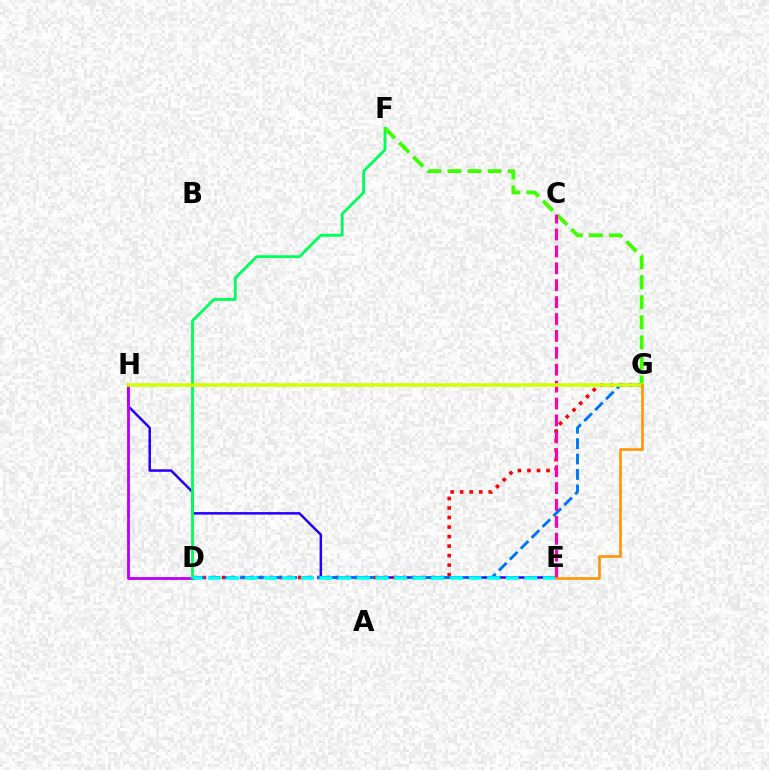{('E', 'H'): [{'color': '#2500ff', 'line_style': 'solid', 'thickness': 1.8}], ('D', 'G'): [{'color': '#ff0000', 'line_style': 'dotted', 'thickness': 2.59}, {'color': '#0074ff', 'line_style': 'dashed', 'thickness': 2.09}], ('D', 'H'): [{'color': '#b900ff', 'line_style': 'solid', 'thickness': 2.03}], ('D', 'F'): [{'color': '#00ff5c', 'line_style': 'solid', 'thickness': 2.04}], ('D', 'E'): [{'color': '#00fff6', 'line_style': 'dashed', 'thickness': 2.53}], ('F', 'G'): [{'color': '#3dff00', 'line_style': 'dashed', 'thickness': 2.72}], ('C', 'E'): [{'color': '#ff00ac', 'line_style': 'dashed', 'thickness': 2.3}], ('G', 'H'): [{'color': '#d1ff00', 'line_style': 'solid', 'thickness': 2.54}], ('E', 'G'): [{'color': '#ff9400', 'line_style': 'solid', 'thickness': 1.87}]}